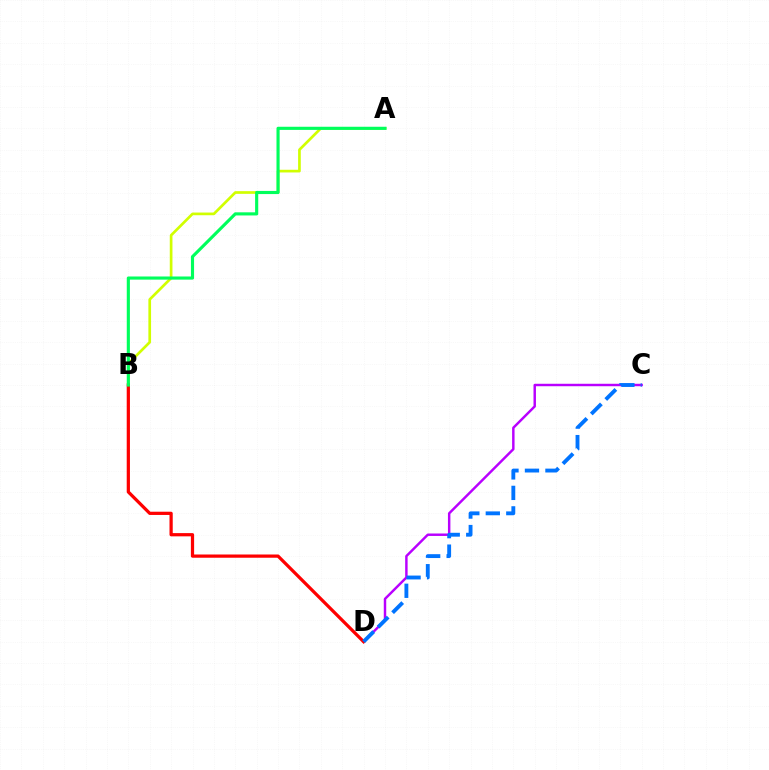{('A', 'B'): [{'color': '#d1ff00', 'line_style': 'solid', 'thickness': 1.94}, {'color': '#00ff5c', 'line_style': 'solid', 'thickness': 2.26}], ('C', 'D'): [{'color': '#b900ff', 'line_style': 'solid', 'thickness': 1.77}, {'color': '#0074ff', 'line_style': 'dashed', 'thickness': 2.78}], ('B', 'D'): [{'color': '#ff0000', 'line_style': 'solid', 'thickness': 2.33}]}